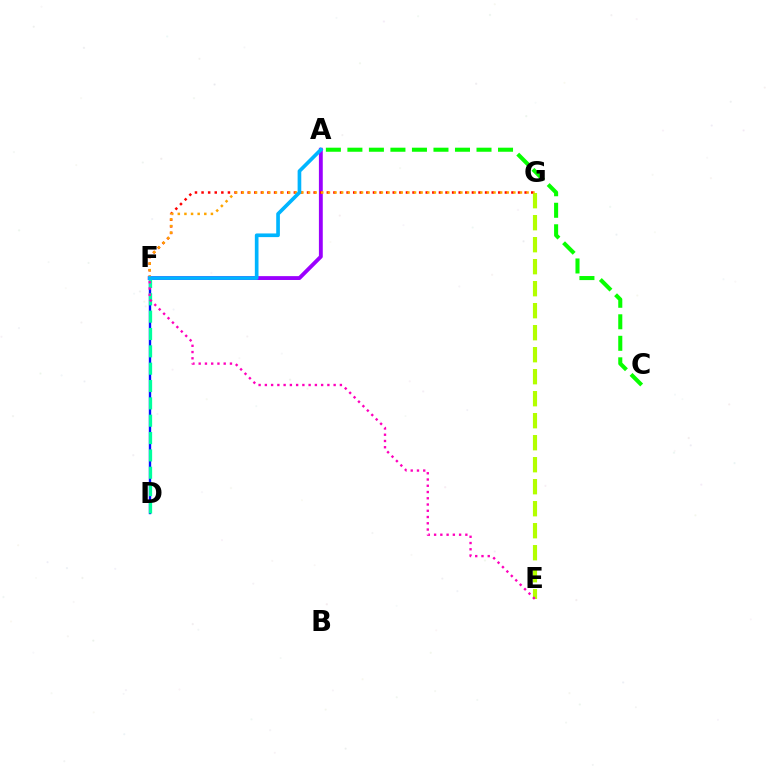{('A', 'F'): [{'color': '#9b00ff', 'line_style': 'solid', 'thickness': 2.78}, {'color': '#00b5ff', 'line_style': 'solid', 'thickness': 2.64}], ('D', 'F'): [{'color': '#0010ff', 'line_style': 'solid', 'thickness': 1.71}, {'color': '#00ff9d', 'line_style': 'dashed', 'thickness': 2.36}], ('A', 'C'): [{'color': '#08ff00', 'line_style': 'dashed', 'thickness': 2.92}], ('F', 'G'): [{'color': '#ff0000', 'line_style': 'dotted', 'thickness': 1.79}, {'color': '#ffa500', 'line_style': 'dotted', 'thickness': 1.8}], ('E', 'G'): [{'color': '#b3ff00', 'line_style': 'dashed', 'thickness': 2.99}], ('E', 'F'): [{'color': '#ff00bd', 'line_style': 'dotted', 'thickness': 1.7}]}